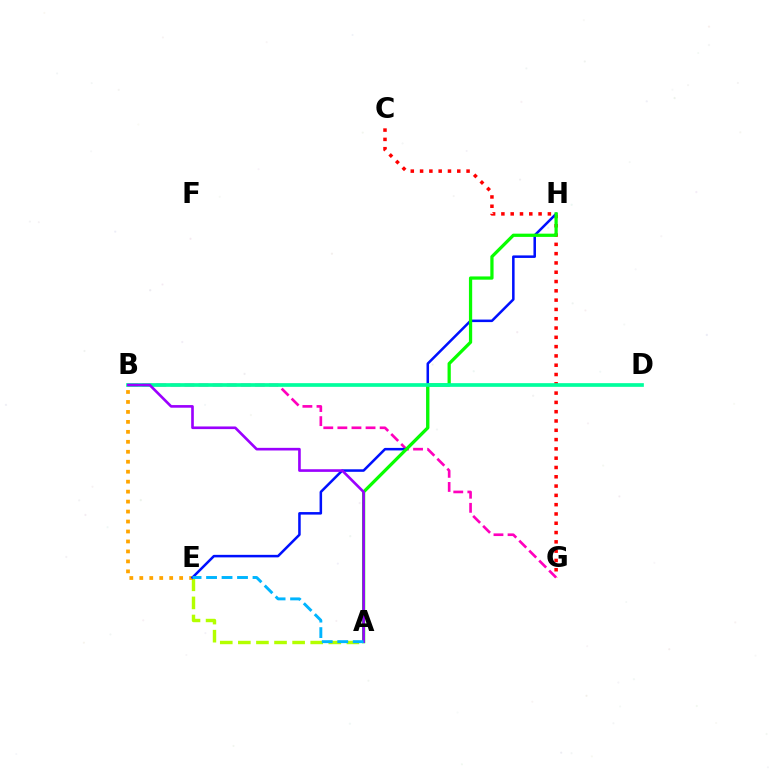{('A', 'E'): [{'color': '#b3ff00', 'line_style': 'dashed', 'thickness': 2.46}, {'color': '#00b5ff', 'line_style': 'dashed', 'thickness': 2.1}], ('C', 'G'): [{'color': '#ff0000', 'line_style': 'dotted', 'thickness': 2.53}], ('B', 'E'): [{'color': '#ffa500', 'line_style': 'dotted', 'thickness': 2.71}], ('B', 'G'): [{'color': '#ff00bd', 'line_style': 'dashed', 'thickness': 1.91}], ('E', 'H'): [{'color': '#0010ff', 'line_style': 'solid', 'thickness': 1.82}], ('A', 'H'): [{'color': '#08ff00', 'line_style': 'solid', 'thickness': 2.33}], ('B', 'D'): [{'color': '#00ff9d', 'line_style': 'solid', 'thickness': 2.65}], ('A', 'B'): [{'color': '#9b00ff', 'line_style': 'solid', 'thickness': 1.9}]}